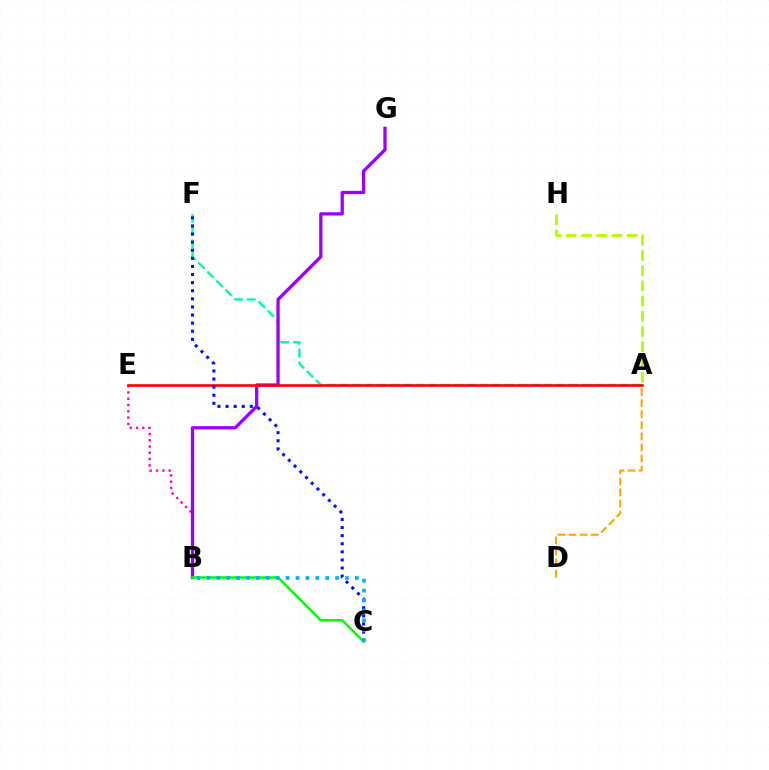{('B', 'E'): [{'color': '#ff00bd', 'line_style': 'dotted', 'thickness': 1.71}], ('A', 'D'): [{'color': '#ffa500', 'line_style': 'dashed', 'thickness': 1.5}], ('A', 'F'): [{'color': '#00ff9d', 'line_style': 'dashed', 'thickness': 1.73}], ('B', 'G'): [{'color': '#9b00ff', 'line_style': 'solid', 'thickness': 2.36}], ('A', 'E'): [{'color': '#ff0000', 'line_style': 'solid', 'thickness': 1.89}], ('B', 'C'): [{'color': '#08ff00', 'line_style': 'solid', 'thickness': 1.83}, {'color': '#00b5ff', 'line_style': 'dotted', 'thickness': 2.69}], ('C', 'F'): [{'color': '#0010ff', 'line_style': 'dotted', 'thickness': 2.2}], ('A', 'H'): [{'color': '#b3ff00', 'line_style': 'dashed', 'thickness': 2.07}]}